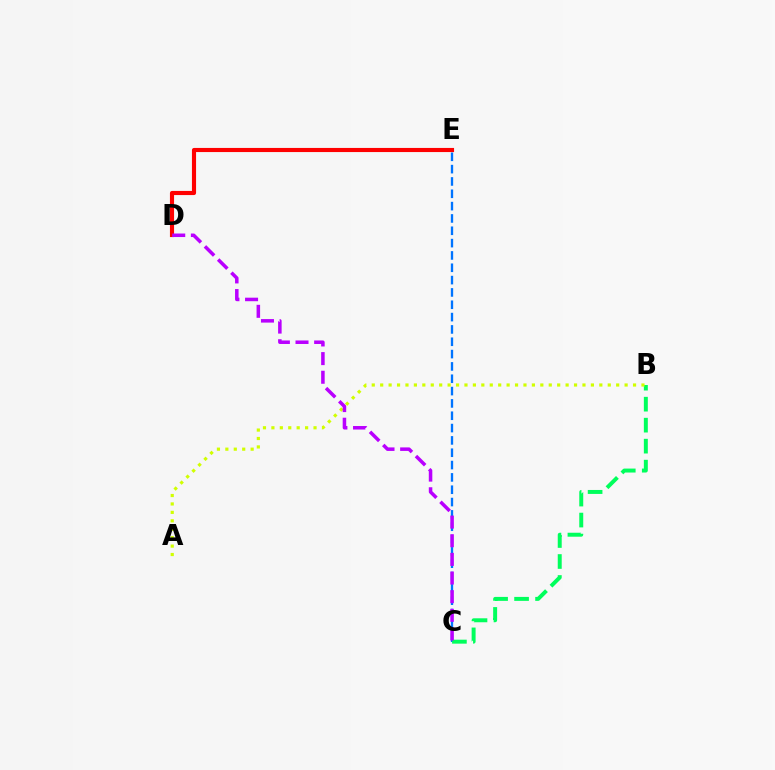{('C', 'E'): [{'color': '#0074ff', 'line_style': 'dashed', 'thickness': 1.68}], ('D', 'E'): [{'color': '#ff0000', 'line_style': 'solid', 'thickness': 2.97}], ('B', 'C'): [{'color': '#00ff5c', 'line_style': 'dashed', 'thickness': 2.85}], ('A', 'B'): [{'color': '#d1ff00', 'line_style': 'dotted', 'thickness': 2.29}], ('C', 'D'): [{'color': '#b900ff', 'line_style': 'dashed', 'thickness': 2.53}]}